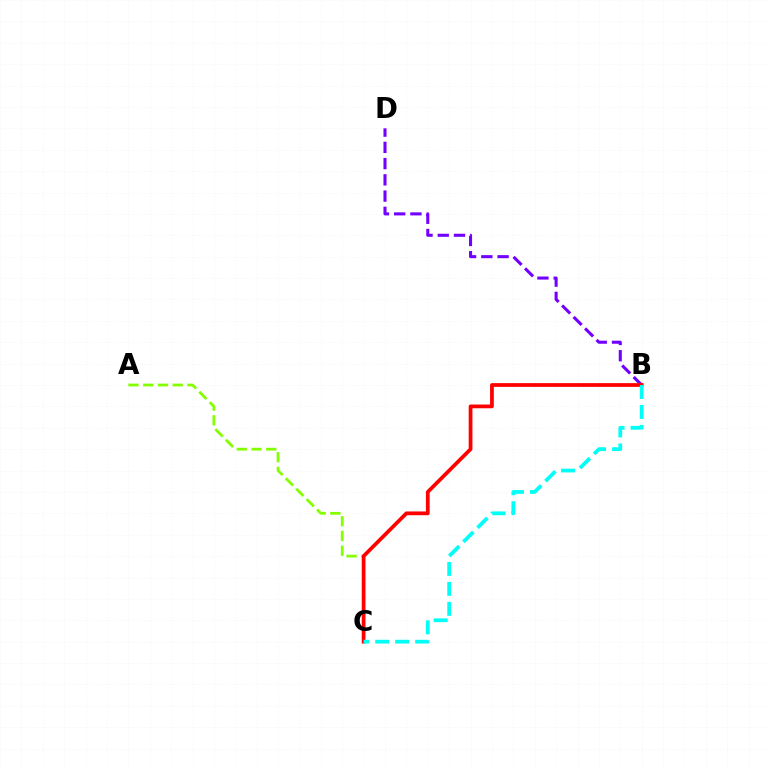{('B', 'D'): [{'color': '#7200ff', 'line_style': 'dashed', 'thickness': 2.21}], ('A', 'C'): [{'color': '#84ff00', 'line_style': 'dashed', 'thickness': 2.0}], ('B', 'C'): [{'color': '#ff0000', 'line_style': 'solid', 'thickness': 2.7}, {'color': '#00fff6', 'line_style': 'dashed', 'thickness': 2.71}]}